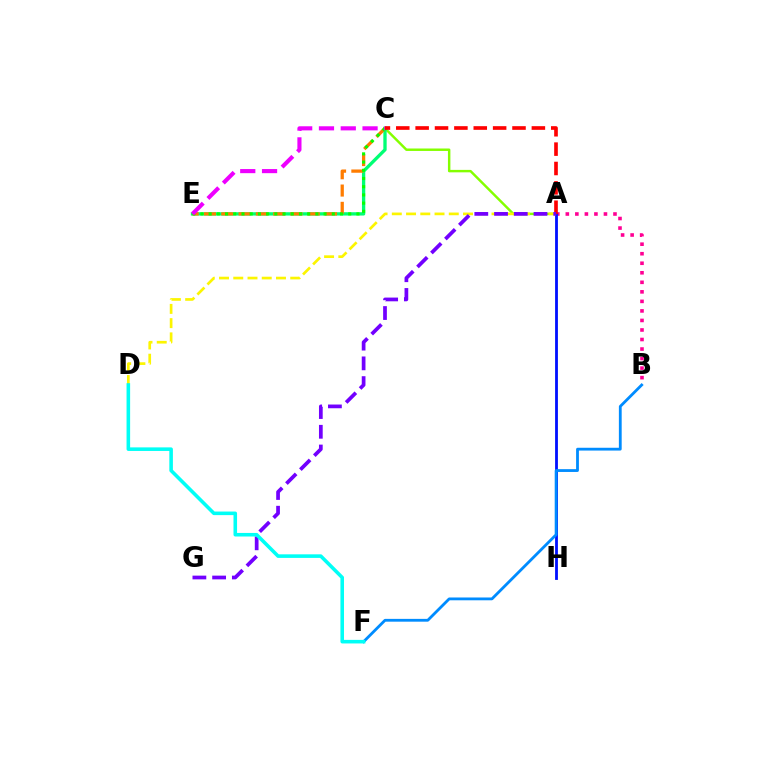{('A', 'B'): [{'color': '#ff0094', 'line_style': 'dotted', 'thickness': 2.59}], ('A', 'C'): [{'color': '#84ff00', 'line_style': 'solid', 'thickness': 1.76}, {'color': '#ff0000', 'line_style': 'dashed', 'thickness': 2.63}], ('C', 'E'): [{'color': '#00ff74', 'line_style': 'solid', 'thickness': 2.39}, {'color': '#ff7c00', 'line_style': 'dashed', 'thickness': 2.35}, {'color': '#08ff00', 'line_style': 'dotted', 'thickness': 2.23}, {'color': '#ee00ff', 'line_style': 'dashed', 'thickness': 2.96}], ('A', 'H'): [{'color': '#0010ff', 'line_style': 'solid', 'thickness': 2.03}], ('A', 'D'): [{'color': '#fcf500', 'line_style': 'dashed', 'thickness': 1.93}], ('B', 'F'): [{'color': '#008cff', 'line_style': 'solid', 'thickness': 2.02}], ('A', 'G'): [{'color': '#7200ff', 'line_style': 'dashed', 'thickness': 2.68}], ('D', 'F'): [{'color': '#00fff6', 'line_style': 'solid', 'thickness': 2.57}]}